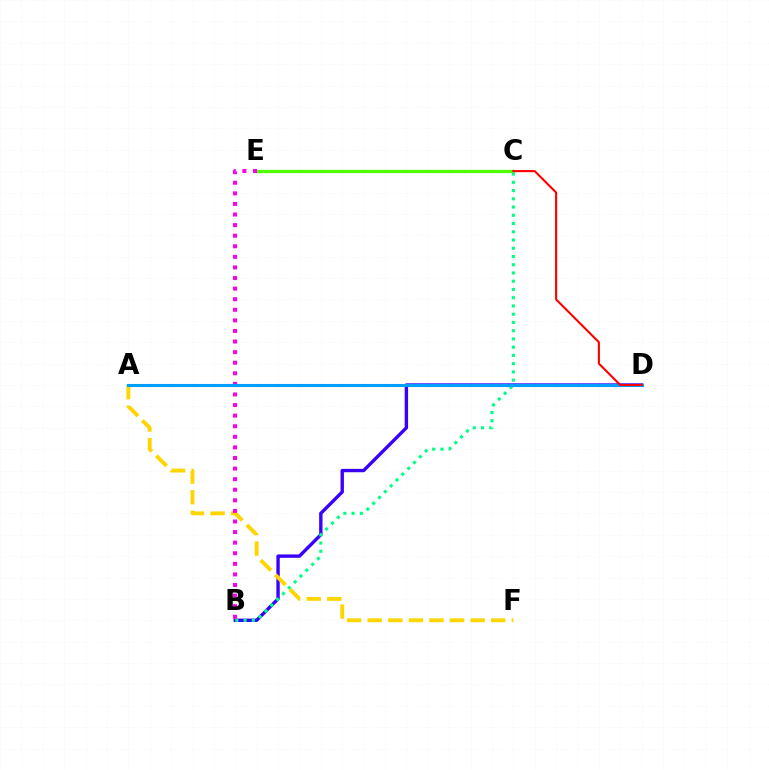{('B', 'D'): [{'color': '#3700ff', 'line_style': 'solid', 'thickness': 2.43}], ('A', 'F'): [{'color': '#ffd500', 'line_style': 'dashed', 'thickness': 2.8}], ('C', 'E'): [{'color': '#4fff00', 'line_style': 'solid', 'thickness': 2.35}], ('B', 'C'): [{'color': '#00ff86', 'line_style': 'dotted', 'thickness': 2.24}], ('B', 'E'): [{'color': '#ff00ed', 'line_style': 'dotted', 'thickness': 2.88}], ('A', 'D'): [{'color': '#009eff', 'line_style': 'solid', 'thickness': 2.21}], ('C', 'D'): [{'color': '#ff0000', 'line_style': 'solid', 'thickness': 1.51}]}